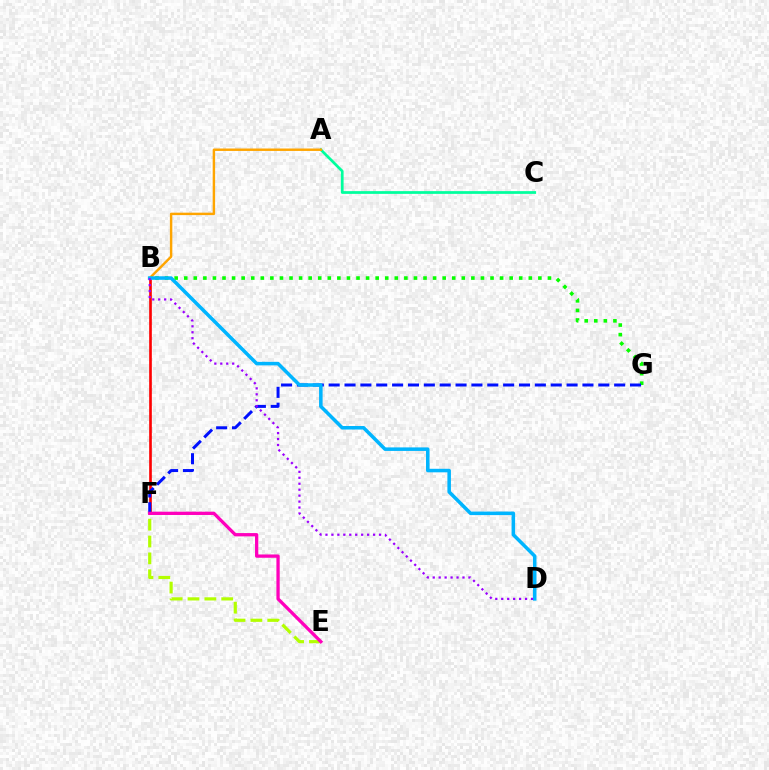{('B', 'F'): [{'color': '#ff0000', 'line_style': 'solid', 'thickness': 1.91}], ('B', 'G'): [{'color': '#08ff00', 'line_style': 'dotted', 'thickness': 2.6}], ('E', 'F'): [{'color': '#b3ff00', 'line_style': 'dashed', 'thickness': 2.29}, {'color': '#ff00bd', 'line_style': 'solid', 'thickness': 2.37}], ('A', 'C'): [{'color': '#00ff9d', 'line_style': 'solid', 'thickness': 1.97}], ('F', 'G'): [{'color': '#0010ff', 'line_style': 'dashed', 'thickness': 2.15}], ('A', 'B'): [{'color': '#ffa500', 'line_style': 'solid', 'thickness': 1.75}], ('B', 'D'): [{'color': '#00b5ff', 'line_style': 'solid', 'thickness': 2.54}, {'color': '#9b00ff', 'line_style': 'dotted', 'thickness': 1.62}]}